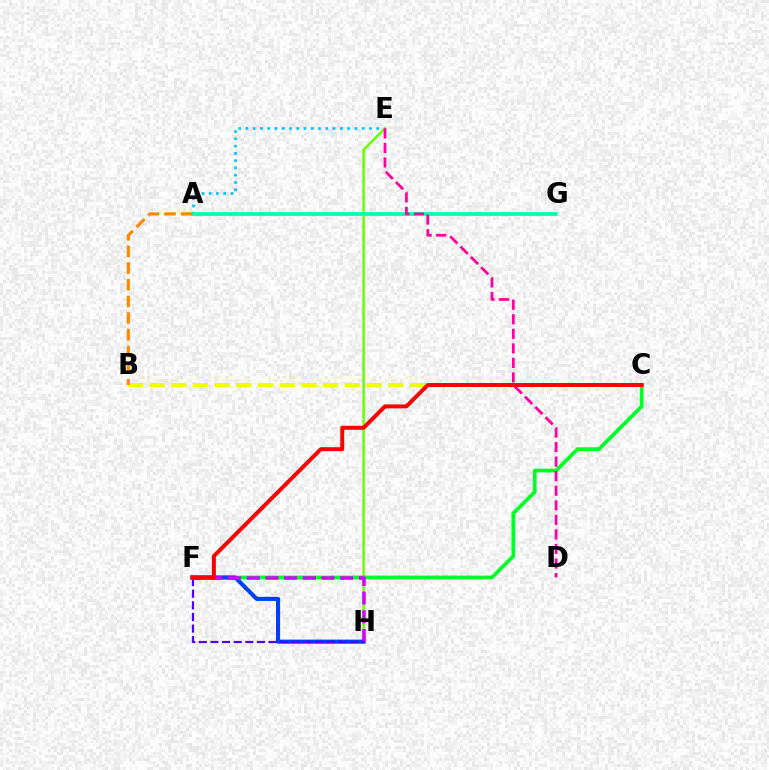{('A', 'E'): [{'color': '#00c7ff', 'line_style': 'dotted', 'thickness': 1.97}], ('E', 'H'): [{'color': '#66ff00', 'line_style': 'solid', 'thickness': 1.77}], ('C', 'F'): [{'color': '#00ff27', 'line_style': 'solid', 'thickness': 2.7}, {'color': '#ff0000', 'line_style': 'solid', 'thickness': 2.85}], ('A', 'G'): [{'color': '#00ffaf', 'line_style': 'solid', 'thickness': 2.65}], ('F', 'H'): [{'color': '#003fff', 'line_style': 'solid', 'thickness': 2.95}, {'color': '#d600ff', 'line_style': 'dashed', 'thickness': 2.54}, {'color': '#4f00ff', 'line_style': 'dashed', 'thickness': 1.58}], ('B', 'C'): [{'color': '#eeff00', 'line_style': 'dashed', 'thickness': 2.95}], ('D', 'E'): [{'color': '#ff00a0', 'line_style': 'dashed', 'thickness': 1.98}], ('A', 'B'): [{'color': '#ff8800', 'line_style': 'dashed', 'thickness': 2.26}]}